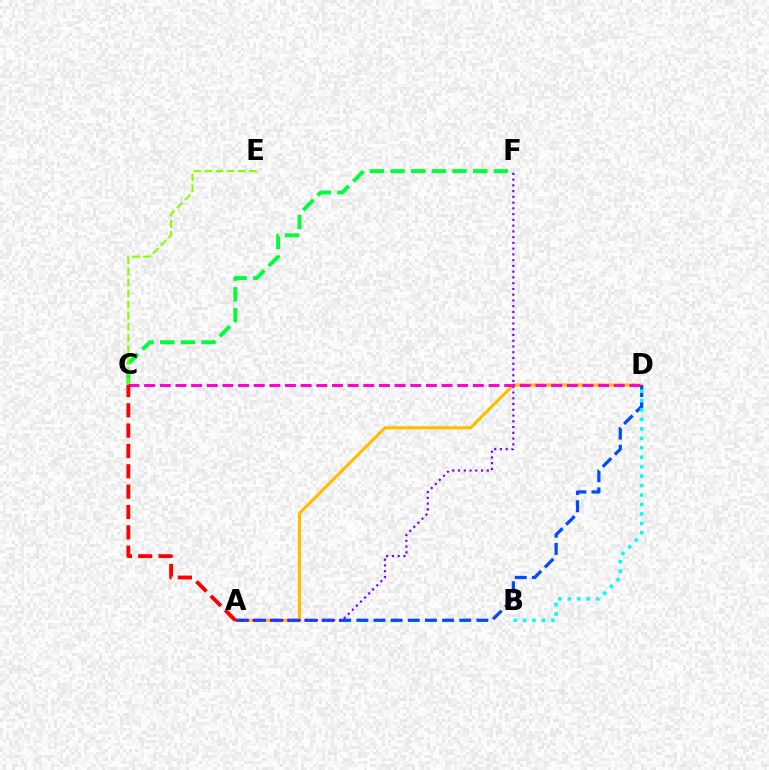{('C', 'F'): [{'color': '#00ff39', 'line_style': 'dashed', 'thickness': 2.81}], ('A', 'D'): [{'color': '#ffbd00', 'line_style': 'solid', 'thickness': 2.25}, {'color': '#004bff', 'line_style': 'dashed', 'thickness': 2.33}], ('A', 'F'): [{'color': '#7200ff', 'line_style': 'dotted', 'thickness': 1.56}], ('C', 'E'): [{'color': '#84ff00', 'line_style': 'dashed', 'thickness': 1.51}], ('C', 'D'): [{'color': '#ff00cf', 'line_style': 'dashed', 'thickness': 2.13}], ('A', 'C'): [{'color': '#ff0000', 'line_style': 'dashed', 'thickness': 2.76}], ('B', 'D'): [{'color': '#00fff6', 'line_style': 'dotted', 'thickness': 2.57}]}